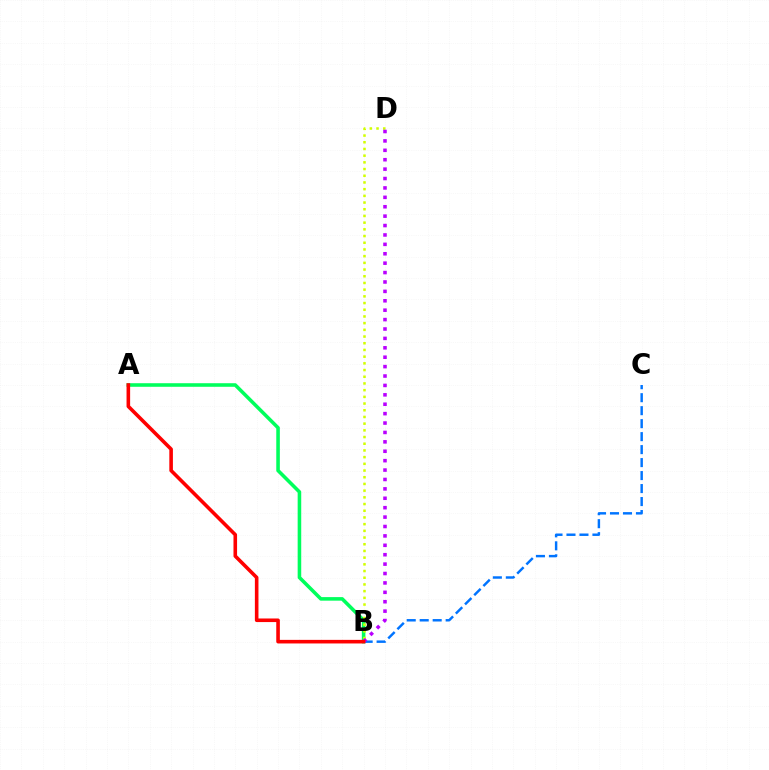{('A', 'B'): [{'color': '#00ff5c', 'line_style': 'solid', 'thickness': 2.57}, {'color': '#ff0000', 'line_style': 'solid', 'thickness': 2.59}], ('B', 'D'): [{'color': '#d1ff00', 'line_style': 'dotted', 'thickness': 1.82}, {'color': '#b900ff', 'line_style': 'dotted', 'thickness': 2.56}], ('B', 'C'): [{'color': '#0074ff', 'line_style': 'dashed', 'thickness': 1.76}]}